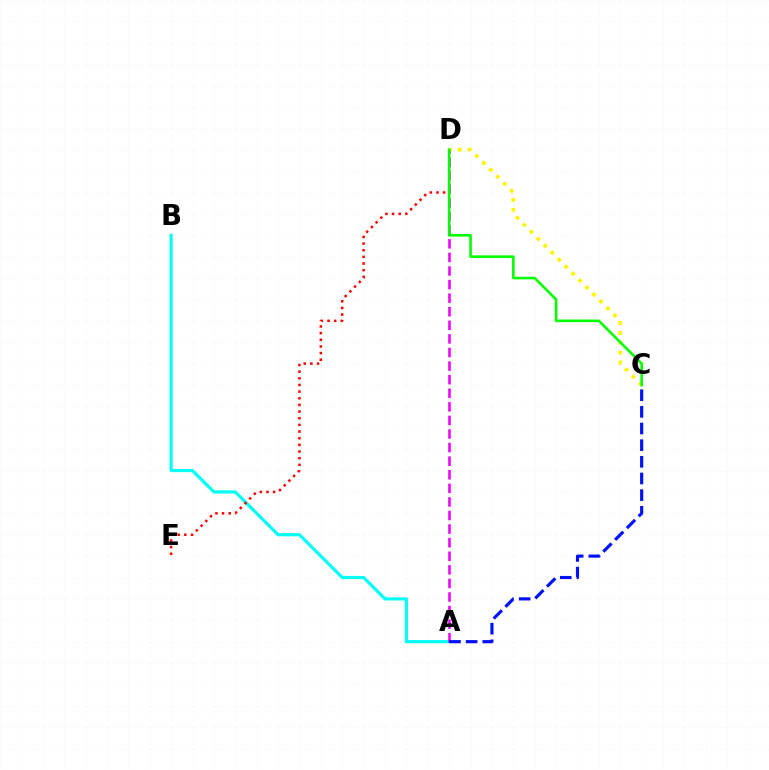{('A', 'B'): [{'color': '#00fff6', 'line_style': 'solid', 'thickness': 2.27}], ('D', 'E'): [{'color': '#ff0000', 'line_style': 'dotted', 'thickness': 1.81}], ('C', 'D'): [{'color': '#fcf500', 'line_style': 'dotted', 'thickness': 2.68}, {'color': '#08ff00', 'line_style': 'solid', 'thickness': 1.88}], ('A', 'D'): [{'color': '#ee00ff', 'line_style': 'dashed', 'thickness': 1.85}], ('A', 'C'): [{'color': '#0010ff', 'line_style': 'dashed', 'thickness': 2.26}]}